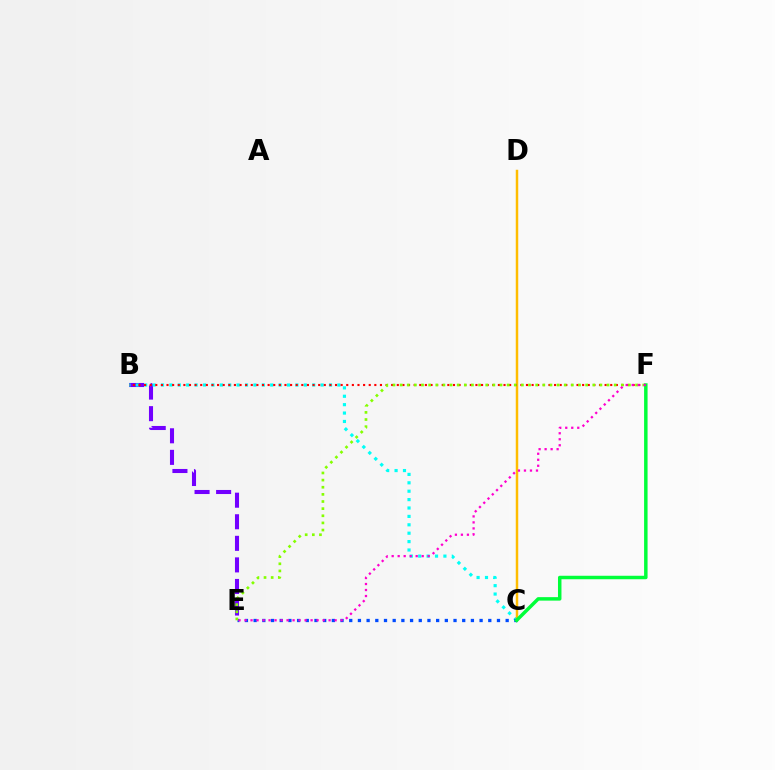{('B', 'E'): [{'color': '#7200ff', 'line_style': 'dashed', 'thickness': 2.93}], ('B', 'C'): [{'color': '#00fff6', 'line_style': 'dotted', 'thickness': 2.28}], ('C', 'D'): [{'color': '#ffbd00', 'line_style': 'solid', 'thickness': 1.78}], ('B', 'F'): [{'color': '#ff0000', 'line_style': 'dotted', 'thickness': 1.53}], ('C', 'E'): [{'color': '#004bff', 'line_style': 'dotted', 'thickness': 2.36}], ('E', 'F'): [{'color': '#84ff00', 'line_style': 'dotted', 'thickness': 1.94}, {'color': '#ff00cf', 'line_style': 'dotted', 'thickness': 1.63}], ('C', 'F'): [{'color': '#00ff39', 'line_style': 'solid', 'thickness': 2.5}]}